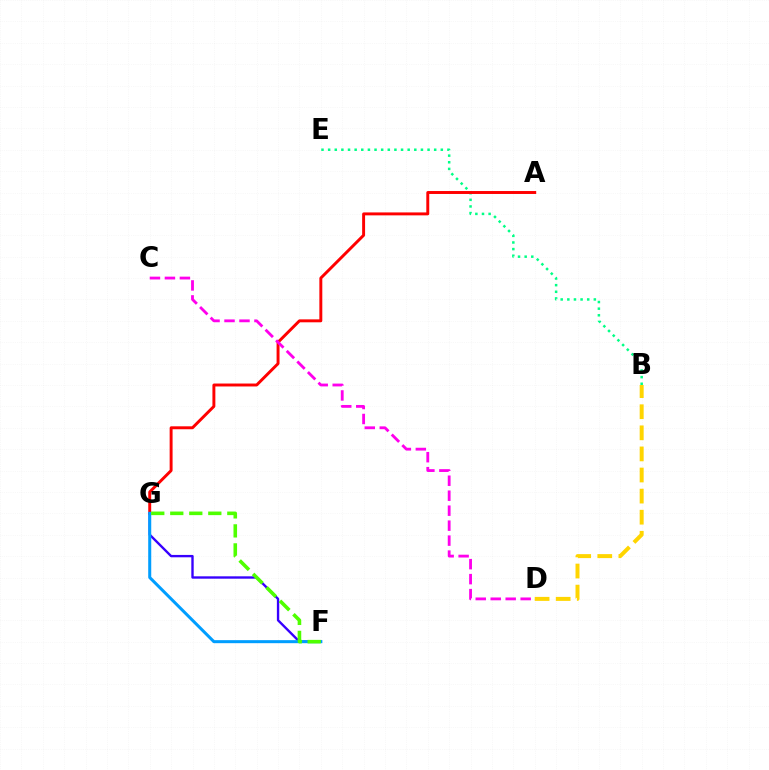{('B', 'E'): [{'color': '#00ff86', 'line_style': 'dotted', 'thickness': 1.8}], ('B', 'D'): [{'color': '#ffd500', 'line_style': 'dashed', 'thickness': 2.87}], ('A', 'G'): [{'color': '#ff0000', 'line_style': 'solid', 'thickness': 2.11}], ('F', 'G'): [{'color': '#3700ff', 'line_style': 'solid', 'thickness': 1.7}, {'color': '#009eff', 'line_style': 'solid', 'thickness': 2.18}, {'color': '#4fff00', 'line_style': 'dashed', 'thickness': 2.58}], ('C', 'D'): [{'color': '#ff00ed', 'line_style': 'dashed', 'thickness': 2.03}]}